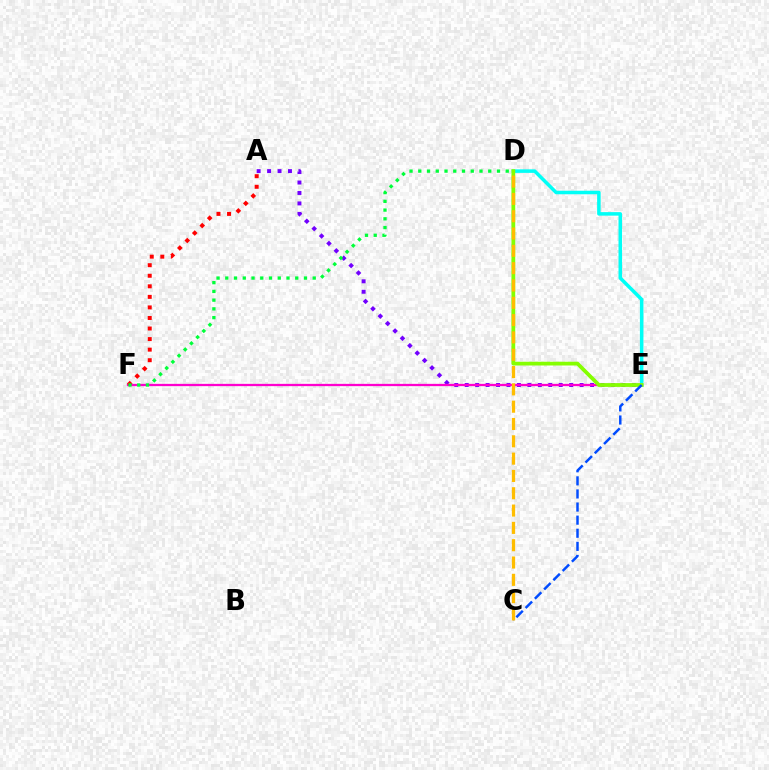{('D', 'E'): [{'color': '#00fff6', 'line_style': 'solid', 'thickness': 2.54}, {'color': '#84ff00', 'line_style': 'solid', 'thickness': 2.72}], ('A', 'E'): [{'color': '#7200ff', 'line_style': 'dotted', 'thickness': 2.84}], ('E', 'F'): [{'color': '#ff00cf', 'line_style': 'solid', 'thickness': 1.64}], ('A', 'F'): [{'color': '#ff0000', 'line_style': 'dotted', 'thickness': 2.87}], ('D', 'F'): [{'color': '#00ff39', 'line_style': 'dotted', 'thickness': 2.38}], ('C', 'E'): [{'color': '#004bff', 'line_style': 'dashed', 'thickness': 1.78}], ('C', 'D'): [{'color': '#ffbd00', 'line_style': 'dashed', 'thickness': 2.35}]}